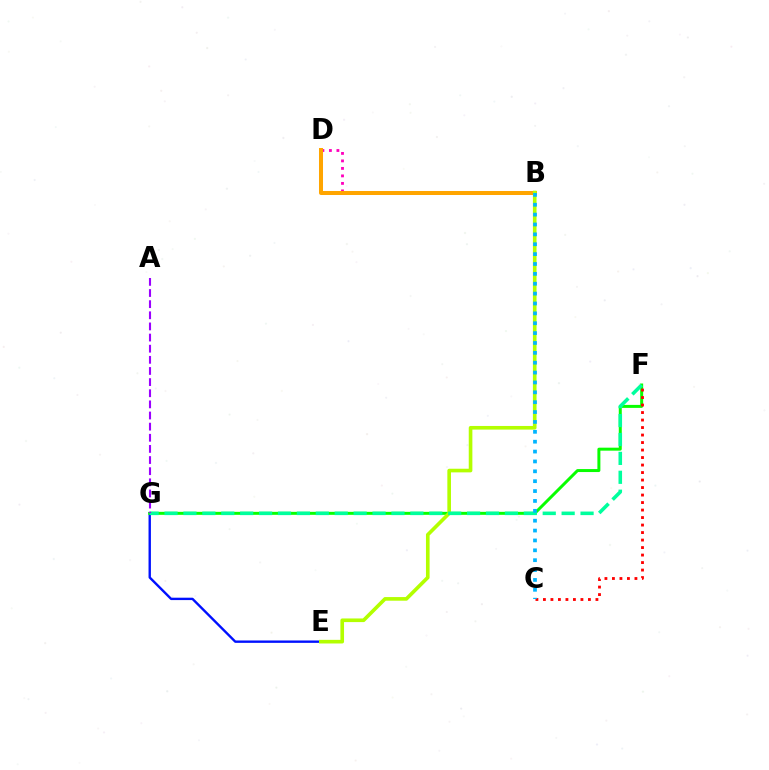{('B', 'D'): [{'color': '#ff00bd', 'line_style': 'dotted', 'thickness': 2.04}, {'color': '#ffa500', 'line_style': 'solid', 'thickness': 2.89}], ('E', 'G'): [{'color': '#0010ff', 'line_style': 'solid', 'thickness': 1.72}], ('F', 'G'): [{'color': '#08ff00', 'line_style': 'solid', 'thickness': 2.15}, {'color': '#00ff9d', 'line_style': 'dashed', 'thickness': 2.57}], ('C', 'F'): [{'color': '#ff0000', 'line_style': 'dotted', 'thickness': 2.04}], ('B', 'E'): [{'color': '#b3ff00', 'line_style': 'solid', 'thickness': 2.62}], ('A', 'G'): [{'color': '#9b00ff', 'line_style': 'dashed', 'thickness': 1.51}], ('B', 'C'): [{'color': '#00b5ff', 'line_style': 'dotted', 'thickness': 2.68}]}